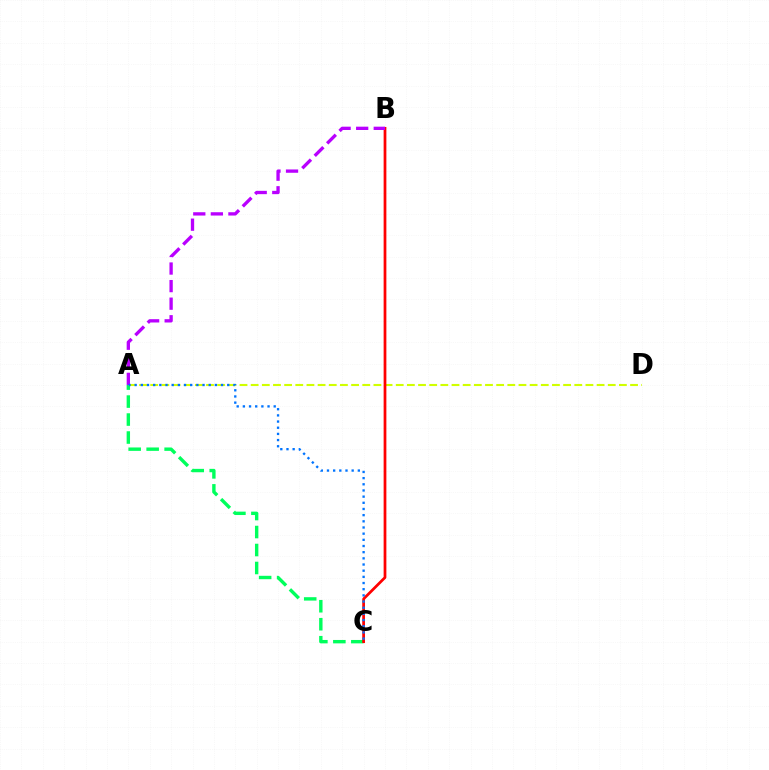{('A', 'C'): [{'color': '#00ff5c', 'line_style': 'dashed', 'thickness': 2.44}, {'color': '#0074ff', 'line_style': 'dotted', 'thickness': 1.68}], ('A', 'D'): [{'color': '#d1ff00', 'line_style': 'dashed', 'thickness': 1.52}], ('B', 'C'): [{'color': '#ff0000', 'line_style': 'solid', 'thickness': 1.97}], ('A', 'B'): [{'color': '#b900ff', 'line_style': 'dashed', 'thickness': 2.39}]}